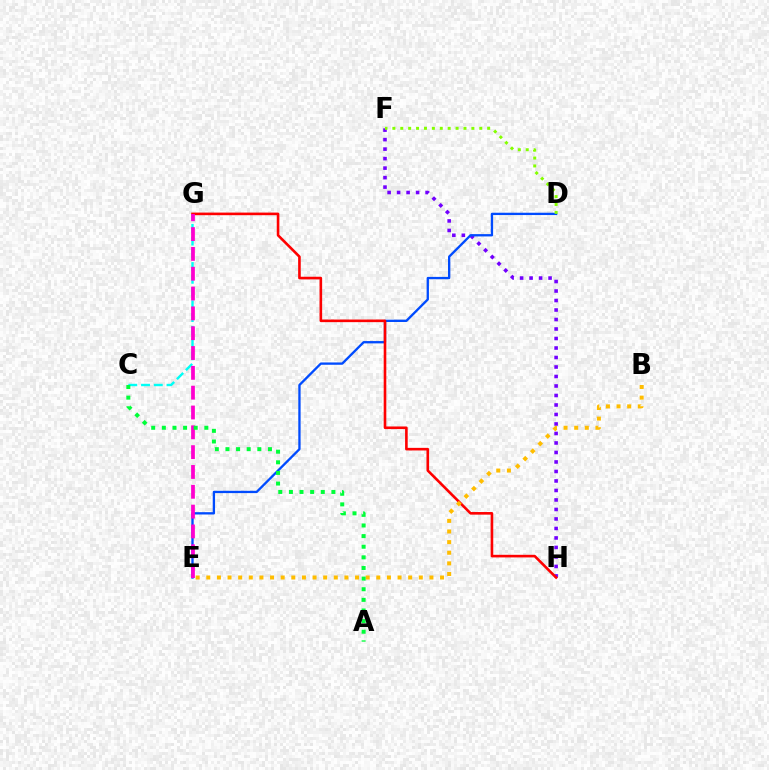{('F', 'H'): [{'color': '#7200ff', 'line_style': 'dotted', 'thickness': 2.58}], ('D', 'E'): [{'color': '#004bff', 'line_style': 'solid', 'thickness': 1.67}], ('C', 'G'): [{'color': '#00fff6', 'line_style': 'dashed', 'thickness': 1.73}], ('G', 'H'): [{'color': '#ff0000', 'line_style': 'solid', 'thickness': 1.88}], ('D', 'F'): [{'color': '#84ff00', 'line_style': 'dotted', 'thickness': 2.15}], ('E', 'G'): [{'color': '#ff00cf', 'line_style': 'dashed', 'thickness': 2.69}], ('B', 'E'): [{'color': '#ffbd00', 'line_style': 'dotted', 'thickness': 2.89}], ('A', 'C'): [{'color': '#00ff39', 'line_style': 'dotted', 'thickness': 2.89}]}